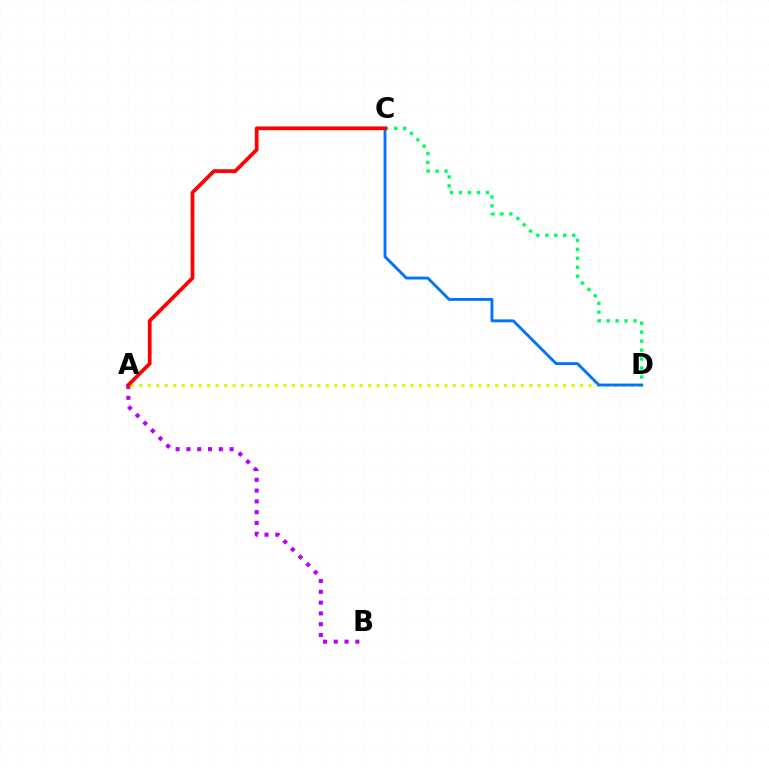{('A', 'B'): [{'color': '#b900ff', 'line_style': 'dotted', 'thickness': 2.93}], ('A', 'D'): [{'color': '#d1ff00', 'line_style': 'dotted', 'thickness': 2.3}], ('C', 'D'): [{'color': '#00ff5c', 'line_style': 'dotted', 'thickness': 2.43}, {'color': '#0074ff', 'line_style': 'solid', 'thickness': 2.06}], ('A', 'C'): [{'color': '#ff0000', 'line_style': 'solid', 'thickness': 2.68}]}